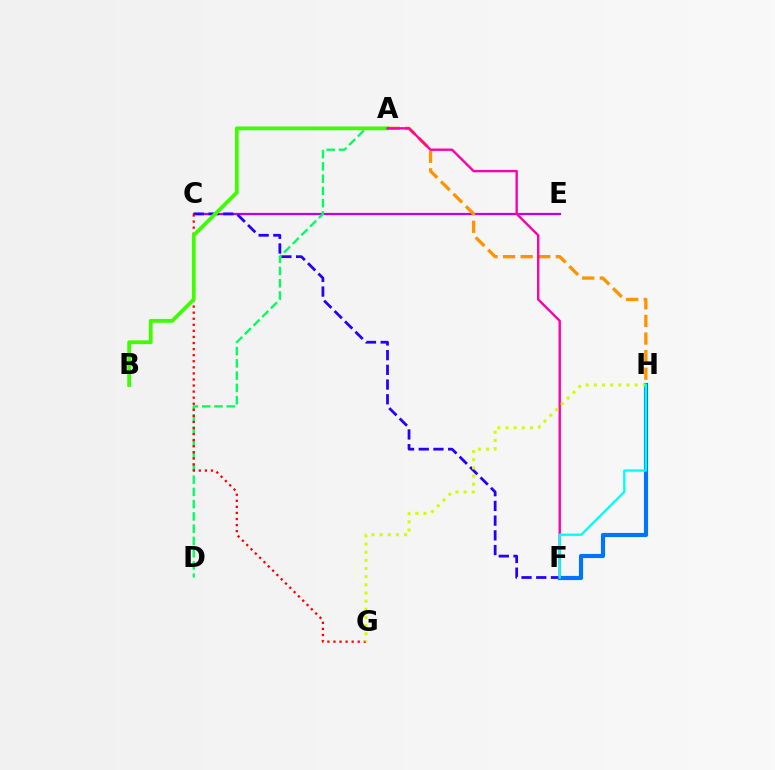{('C', 'E'): [{'color': '#b900ff', 'line_style': 'solid', 'thickness': 1.61}], ('A', 'H'): [{'color': '#ff9400', 'line_style': 'dashed', 'thickness': 2.39}], ('C', 'F'): [{'color': '#2500ff', 'line_style': 'dashed', 'thickness': 2.0}], ('A', 'D'): [{'color': '#00ff5c', 'line_style': 'dashed', 'thickness': 1.66}], ('C', 'G'): [{'color': '#ff0000', 'line_style': 'dotted', 'thickness': 1.65}], ('A', 'B'): [{'color': '#3dff00', 'line_style': 'solid', 'thickness': 2.73}], ('F', 'H'): [{'color': '#0074ff', 'line_style': 'solid', 'thickness': 2.99}, {'color': '#00fff6', 'line_style': 'solid', 'thickness': 1.69}], ('A', 'F'): [{'color': '#ff00ac', 'line_style': 'solid', 'thickness': 1.72}], ('G', 'H'): [{'color': '#d1ff00', 'line_style': 'dotted', 'thickness': 2.22}]}